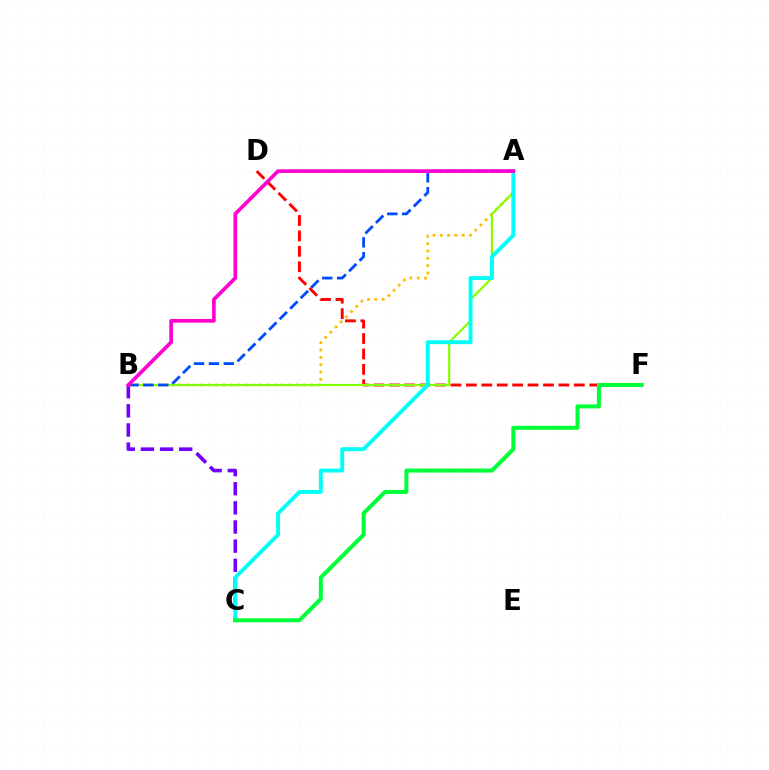{('D', 'F'): [{'color': '#ff0000', 'line_style': 'dashed', 'thickness': 2.1}], ('B', 'C'): [{'color': '#7200ff', 'line_style': 'dashed', 'thickness': 2.6}], ('A', 'B'): [{'color': '#ffbd00', 'line_style': 'dotted', 'thickness': 1.99}, {'color': '#84ff00', 'line_style': 'solid', 'thickness': 1.56}, {'color': '#004bff', 'line_style': 'dashed', 'thickness': 2.02}, {'color': '#ff00cf', 'line_style': 'solid', 'thickness': 2.63}], ('A', 'C'): [{'color': '#00fff6', 'line_style': 'solid', 'thickness': 2.82}], ('C', 'F'): [{'color': '#00ff39', 'line_style': 'solid', 'thickness': 2.89}]}